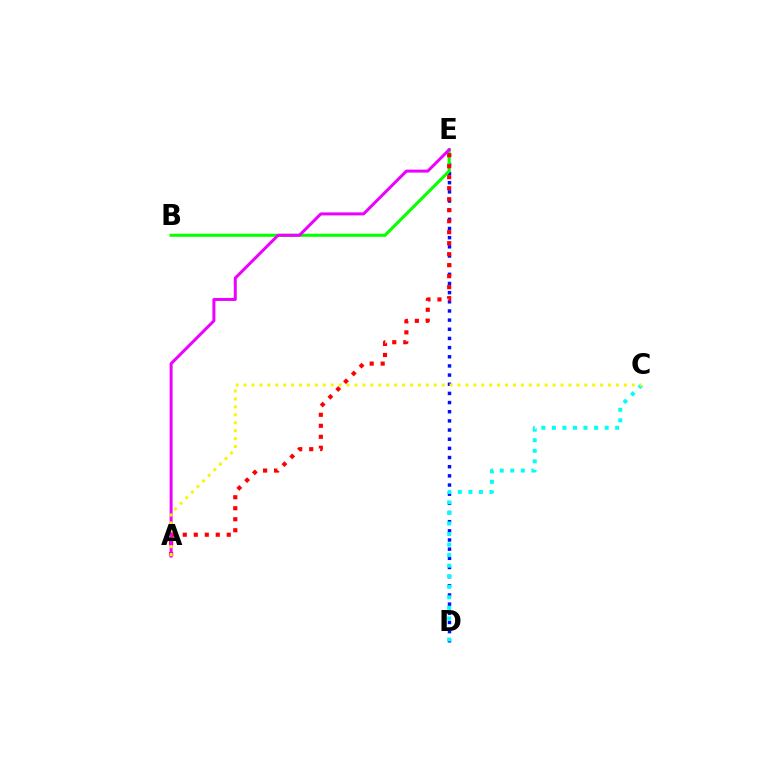{('D', 'E'): [{'color': '#0010ff', 'line_style': 'dotted', 'thickness': 2.49}], ('B', 'E'): [{'color': '#08ff00', 'line_style': 'solid', 'thickness': 2.22}], ('A', 'E'): [{'color': '#ff0000', 'line_style': 'dotted', 'thickness': 2.99}, {'color': '#ee00ff', 'line_style': 'solid', 'thickness': 2.15}], ('C', 'D'): [{'color': '#00fff6', 'line_style': 'dotted', 'thickness': 2.87}], ('A', 'C'): [{'color': '#fcf500', 'line_style': 'dotted', 'thickness': 2.15}]}